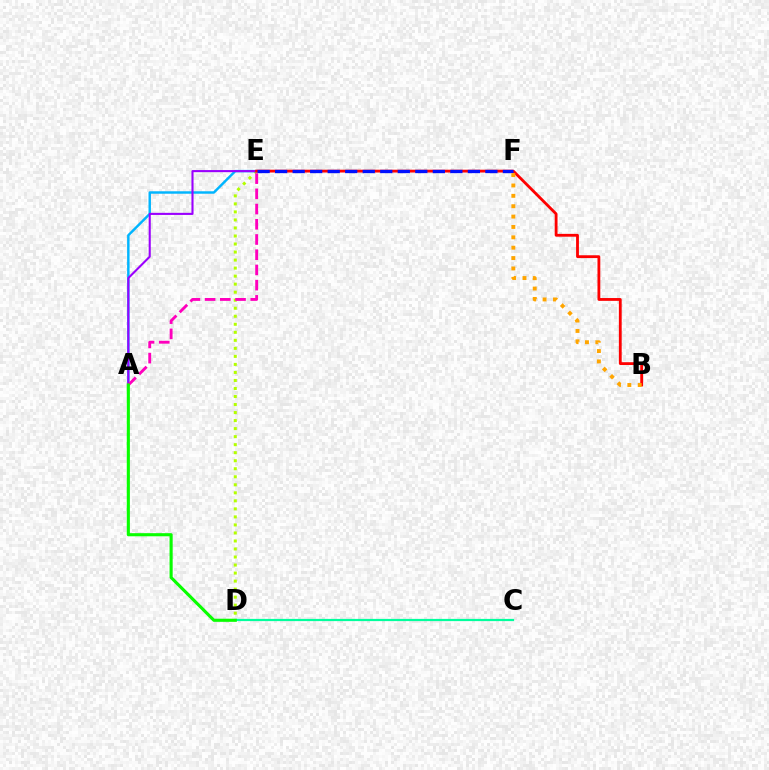{('D', 'E'): [{'color': '#b3ff00', 'line_style': 'dotted', 'thickness': 2.18}], ('C', 'D'): [{'color': '#00ff9d', 'line_style': 'solid', 'thickness': 1.6}], ('A', 'E'): [{'color': '#00b5ff', 'line_style': 'solid', 'thickness': 1.76}, {'color': '#9b00ff', 'line_style': 'solid', 'thickness': 1.51}, {'color': '#ff00bd', 'line_style': 'dashed', 'thickness': 2.07}], ('B', 'E'): [{'color': '#ff0000', 'line_style': 'solid', 'thickness': 2.03}], ('E', 'F'): [{'color': '#0010ff', 'line_style': 'dashed', 'thickness': 2.38}], ('B', 'F'): [{'color': '#ffa500', 'line_style': 'dotted', 'thickness': 2.82}], ('A', 'D'): [{'color': '#08ff00', 'line_style': 'solid', 'thickness': 2.24}]}